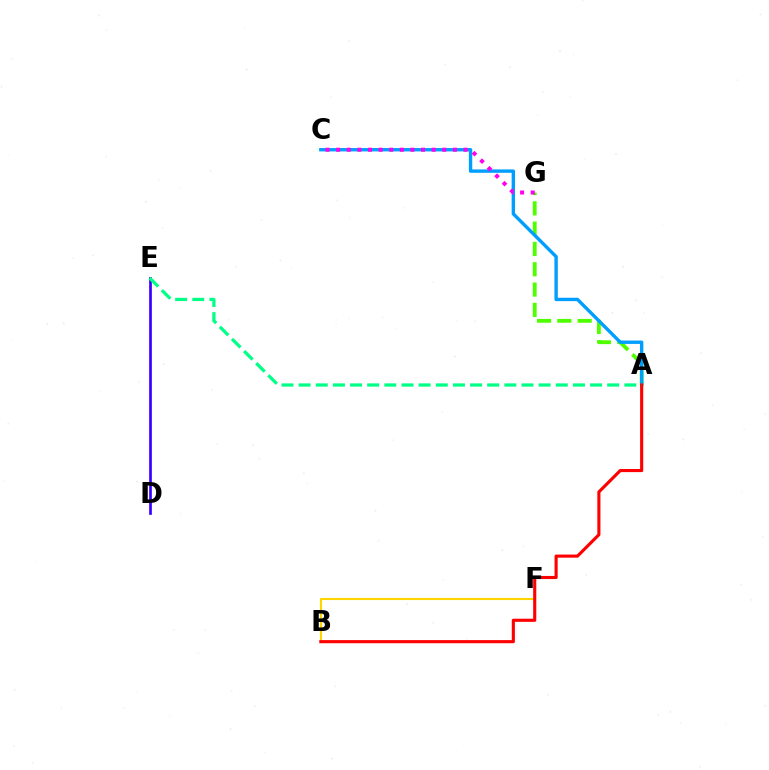{('B', 'F'): [{'color': '#ffd500', 'line_style': 'solid', 'thickness': 1.53}], ('A', 'G'): [{'color': '#4fff00', 'line_style': 'dashed', 'thickness': 2.76}], ('A', 'C'): [{'color': '#009eff', 'line_style': 'solid', 'thickness': 2.43}], ('C', 'G'): [{'color': '#ff00ed', 'line_style': 'dotted', 'thickness': 2.88}], ('A', 'B'): [{'color': '#ff0000', 'line_style': 'solid', 'thickness': 2.24}], ('D', 'E'): [{'color': '#3700ff', 'line_style': 'solid', 'thickness': 1.93}], ('A', 'E'): [{'color': '#00ff86', 'line_style': 'dashed', 'thickness': 2.33}]}